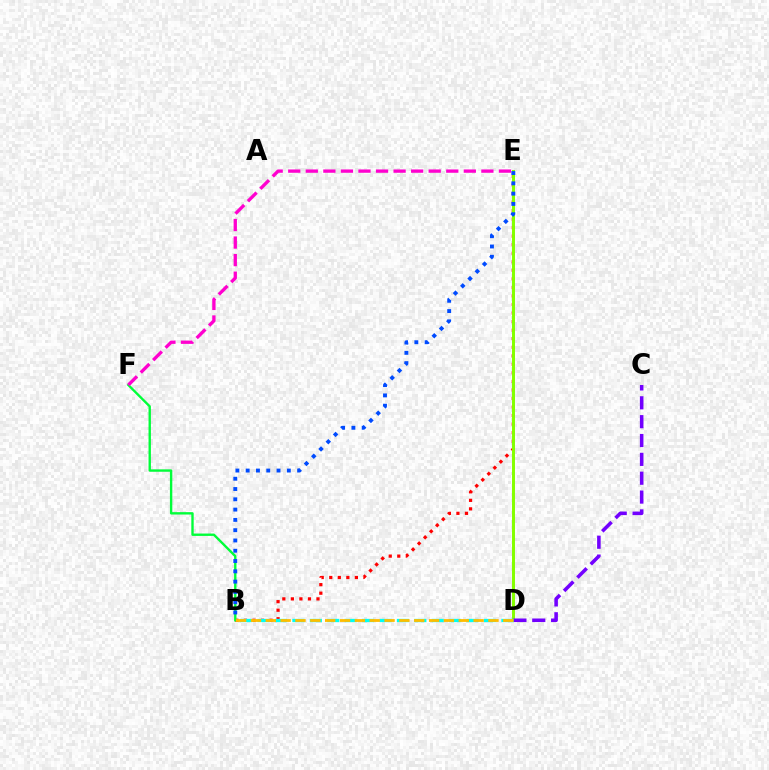{('B', 'E'): [{'color': '#ff0000', 'line_style': 'dotted', 'thickness': 2.32}, {'color': '#004bff', 'line_style': 'dotted', 'thickness': 2.8}], ('D', 'E'): [{'color': '#84ff00', 'line_style': 'solid', 'thickness': 2.14}], ('B', 'F'): [{'color': '#00ff39', 'line_style': 'solid', 'thickness': 1.71}], ('C', 'D'): [{'color': '#7200ff', 'line_style': 'dashed', 'thickness': 2.56}], ('E', 'F'): [{'color': '#ff00cf', 'line_style': 'dashed', 'thickness': 2.39}], ('B', 'D'): [{'color': '#00fff6', 'line_style': 'dashed', 'thickness': 2.37}, {'color': '#ffbd00', 'line_style': 'dashed', 'thickness': 2.02}]}